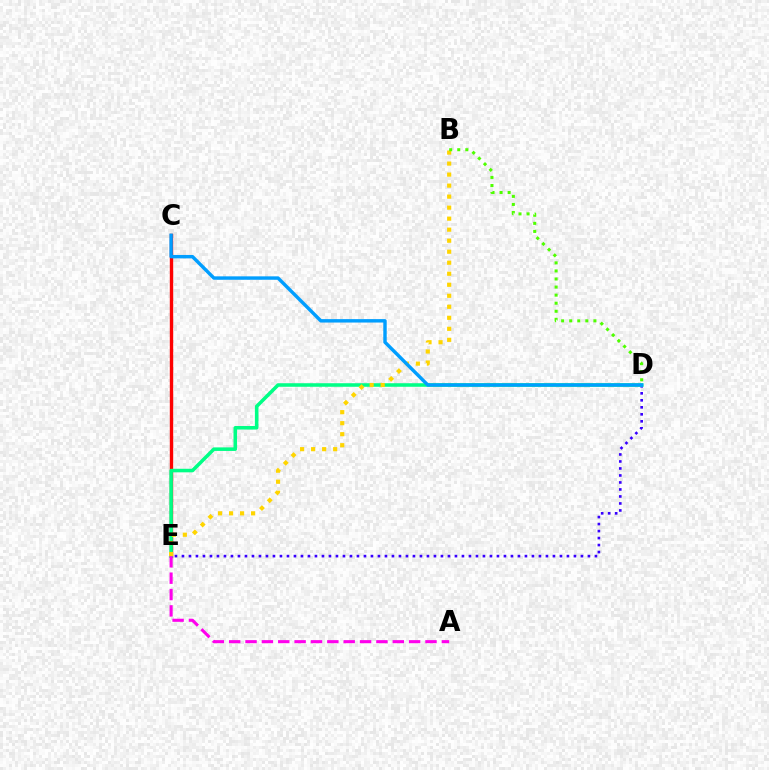{('C', 'E'): [{'color': '#ff0000', 'line_style': 'solid', 'thickness': 2.43}], ('D', 'E'): [{'color': '#3700ff', 'line_style': 'dotted', 'thickness': 1.9}, {'color': '#00ff86', 'line_style': 'solid', 'thickness': 2.56}], ('A', 'E'): [{'color': '#ff00ed', 'line_style': 'dashed', 'thickness': 2.22}], ('B', 'E'): [{'color': '#ffd500', 'line_style': 'dotted', 'thickness': 2.99}], ('C', 'D'): [{'color': '#009eff', 'line_style': 'solid', 'thickness': 2.46}], ('B', 'D'): [{'color': '#4fff00', 'line_style': 'dotted', 'thickness': 2.19}]}